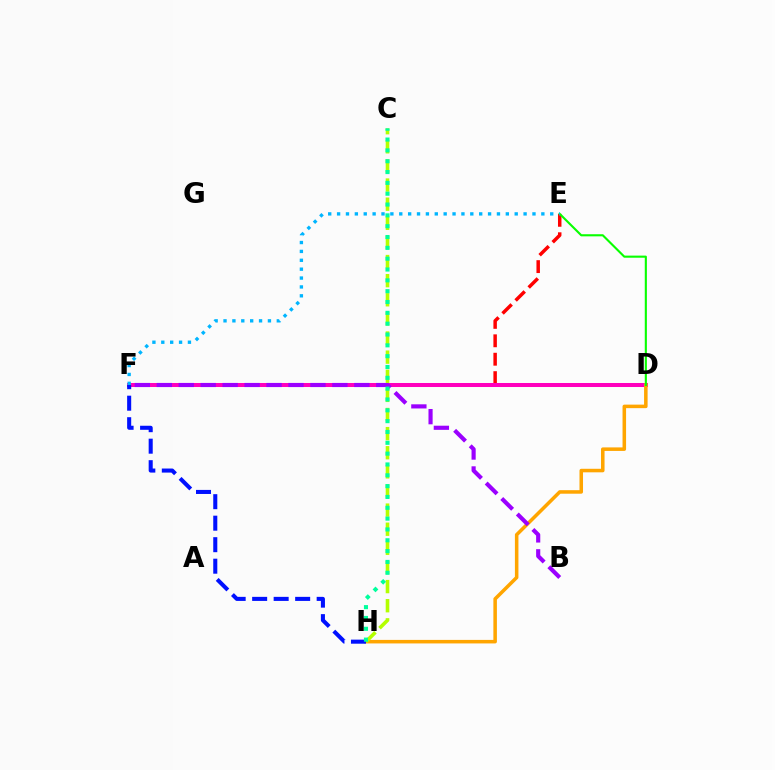{('E', 'F'): [{'color': '#ff0000', 'line_style': 'dashed', 'thickness': 2.5}, {'color': '#00b5ff', 'line_style': 'dotted', 'thickness': 2.41}], ('D', 'F'): [{'color': '#ff00bd', 'line_style': 'solid', 'thickness': 2.89}], ('D', 'H'): [{'color': '#ffa500', 'line_style': 'solid', 'thickness': 2.54}], ('B', 'F'): [{'color': '#9b00ff', 'line_style': 'dashed', 'thickness': 2.98}], ('D', 'E'): [{'color': '#08ff00', 'line_style': 'solid', 'thickness': 1.52}], ('F', 'H'): [{'color': '#0010ff', 'line_style': 'dashed', 'thickness': 2.92}], ('C', 'H'): [{'color': '#b3ff00', 'line_style': 'dashed', 'thickness': 2.6}, {'color': '#00ff9d', 'line_style': 'dotted', 'thickness': 2.94}]}